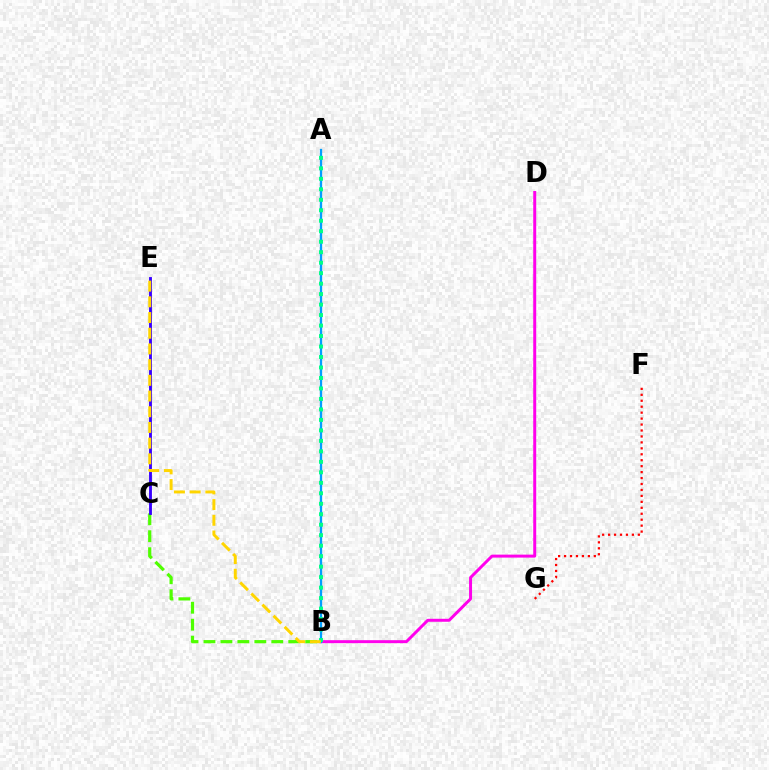{('B', 'C'): [{'color': '#4fff00', 'line_style': 'dashed', 'thickness': 2.3}], ('B', 'D'): [{'color': '#ff00ed', 'line_style': 'solid', 'thickness': 2.14}], ('A', 'B'): [{'color': '#009eff', 'line_style': 'solid', 'thickness': 1.66}, {'color': '#00ff86', 'line_style': 'dotted', 'thickness': 2.85}], ('C', 'E'): [{'color': '#3700ff', 'line_style': 'solid', 'thickness': 2.06}], ('F', 'G'): [{'color': '#ff0000', 'line_style': 'dotted', 'thickness': 1.62}], ('B', 'E'): [{'color': '#ffd500', 'line_style': 'dashed', 'thickness': 2.13}]}